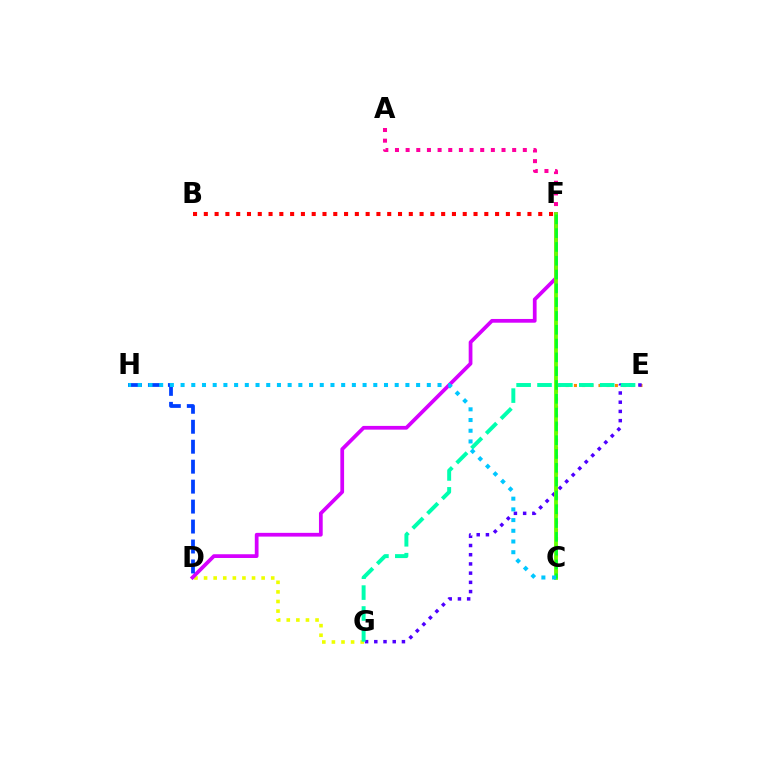{('D', 'G'): [{'color': '#eeff00', 'line_style': 'dotted', 'thickness': 2.61}], ('C', 'E'): [{'color': '#ff8800', 'line_style': 'dotted', 'thickness': 2.23}], ('D', 'F'): [{'color': '#d600ff', 'line_style': 'solid', 'thickness': 2.69}], ('E', 'G'): [{'color': '#4f00ff', 'line_style': 'dotted', 'thickness': 2.5}, {'color': '#00ffaf', 'line_style': 'dashed', 'thickness': 2.84}], ('A', 'F'): [{'color': '#ff00a0', 'line_style': 'dotted', 'thickness': 2.89}], ('D', 'H'): [{'color': '#003fff', 'line_style': 'dashed', 'thickness': 2.71}], ('C', 'F'): [{'color': '#66ff00', 'line_style': 'solid', 'thickness': 2.74}, {'color': '#00ff27', 'line_style': 'dashed', 'thickness': 1.88}], ('B', 'F'): [{'color': '#ff0000', 'line_style': 'dotted', 'thickness': 2.93}], ('C', 'H'): [{'color': '#00c7ff', 'line_style': 'dotted', 'thickness': 2.91}]}